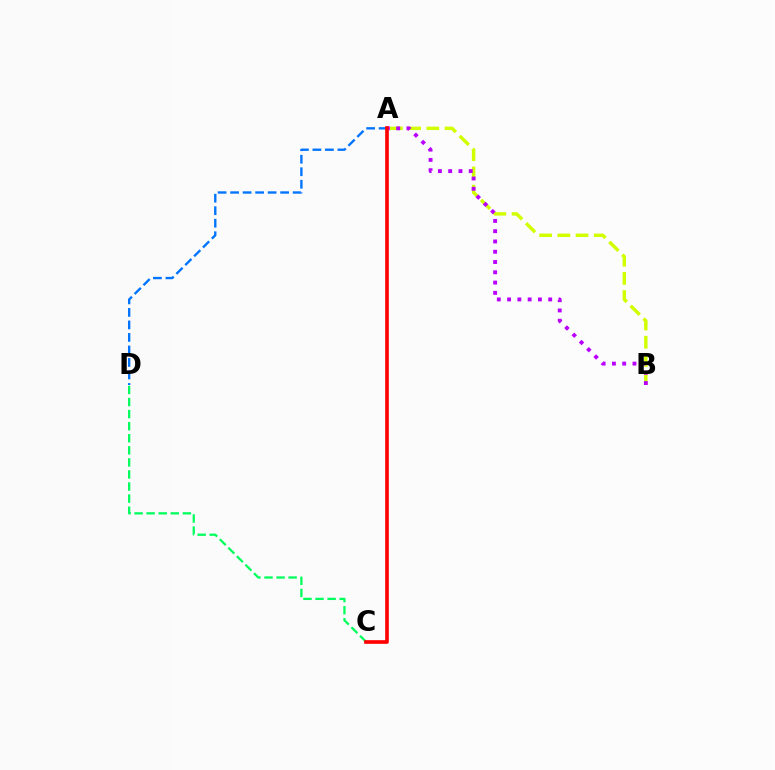{('C', 'D'): [{'color': '#00ff5c', 'line_style': 'dashed', 'thickness': 1.64}], ('A', 'B'): [{'color': '#d1ff00', 'line_style': 'dashed', 'thickness': 2.47}, {'color': '#b900ff', 'line_style': 'dotted', 'thickness': 2.79}], ('A', 'D'): [{'color': '#0074ff', 'line_style': 'dashed', 'thickness': 1.7}], ('A', 'C'): [{'color': '#ff0000', 'line_style': 'solid', 'thickness': 2.63}]}